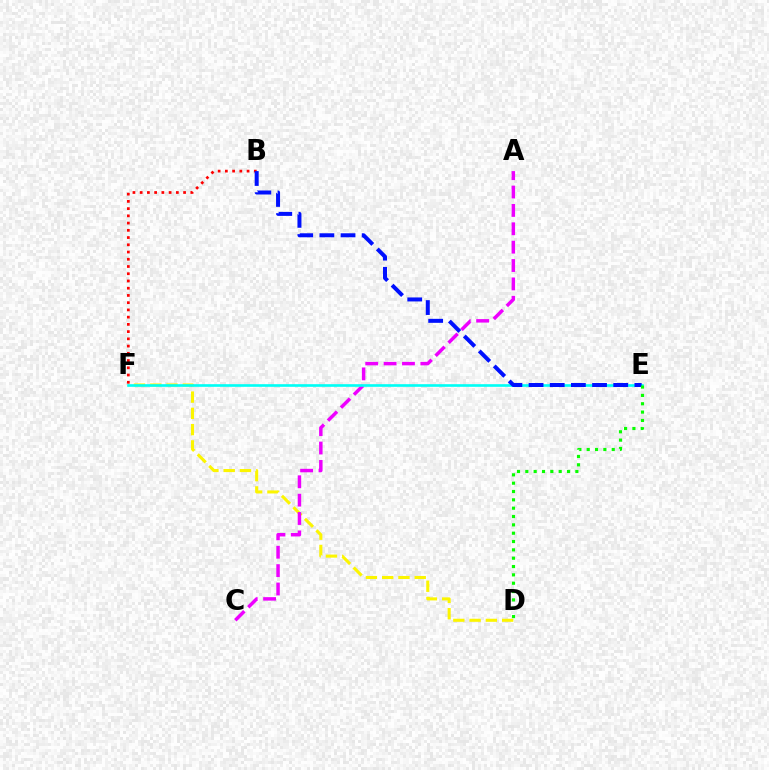{('D', 'F'): [{'color': '#fcf500', 'line_style': 'dashed', 'thickness': 2.21}], ('B', 'F'): [{'color': '#ff0000', 'line_style': 'dotted', 'thickness': 1.97}], ('A', 'C'): [{'color': '#ee00ff', 'line_style': 'dashed', 'thickness': 2.5}], ('E', 'F'): [{'color': '#00fff6', 'line_style': 'solid', 'thickness': 1.9}], ('B', 'E'): [{'color': '#0010ff', 'line_style': 'dashed', 'thickness': 2.87}], ('D', 'E'): [{'color': '#08ff00', 'line_style': 'dotted', 'thickness': 2.27}]}